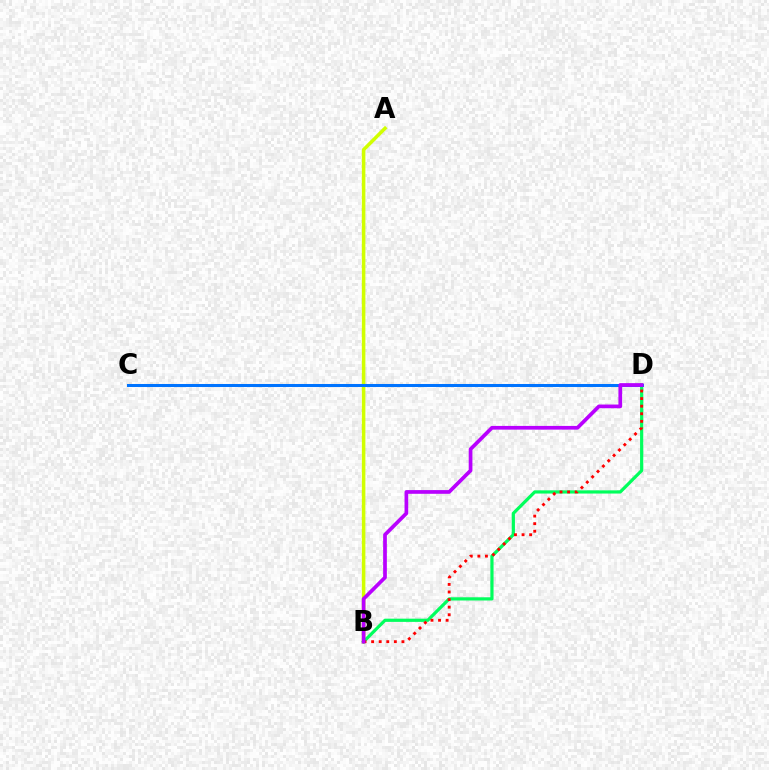{('A', 'B'): [{'color': '#d1ff00', 'line_style': 'solid', 'thickness': 2.54}], ('B', 'D'): [{'color': '#00ff5c', 'line_style': 'solid', 'thickness': 2.31}, {'color': '#ff0000', 'line_style': 'dotted', 'thickness': 2.06}, {'color': '#b900ff', 'line_style': 'solid', 'thickness': 2.67}], ('C', 'D'): [{'color': '#0074ff', 'line_style': 'solid', 'thickness': 2.18}]}